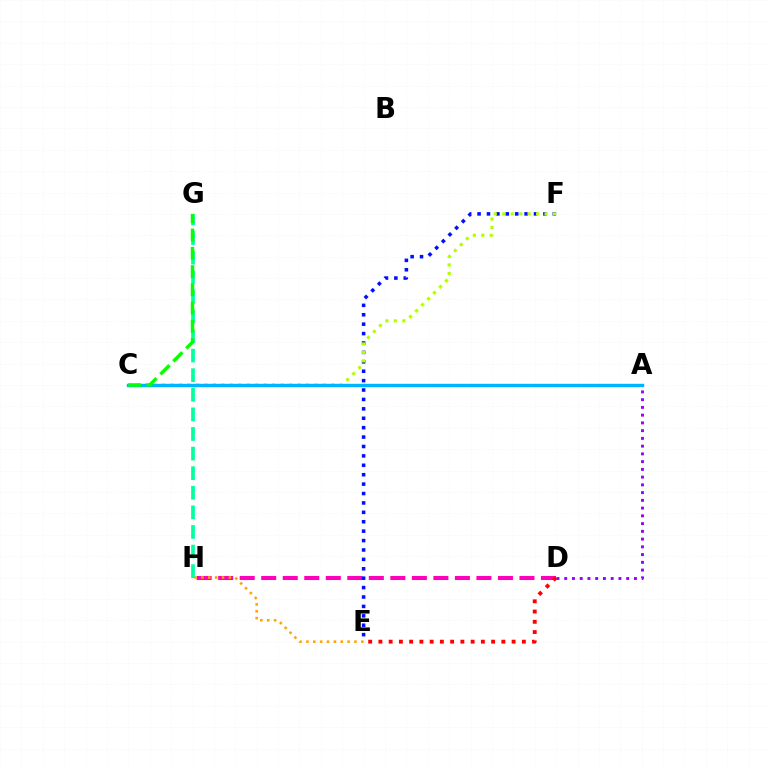{('D', 'H'): [{'color': '#ff00bd', 'line_style': 'dashed', 'thickness': 2.92}], ('E', 'F'): [{'color': '#0010ff', 'line_style': 'dotted', 'thickness': 2.56}], ('E', 'H'): [{'color': '#ffa500', 'line_style': 'dotted', 'thickness': 1.86}], ('C', 'F'): [{'color': '#b3ff00', 'line_style': 'dotted', 'thickness': 2.3}], ('A', 'C'): [{'color': '#00b5ff', 'line_style': 'solid', 'thickness': 2.45}], ('G', 'H'): [{'color': '#00ff9d', 'line_style': 'dashed', 'thickness': 2.66}], ('D', 'E'): [{'color': '#ff0000', 'line_style': 'dotted', 'thickness': 2.78}], ('A', 'D'): [{'color': '#9b00ff', 'line_style': 'dotted', 'thickness': 2.1}], ('C', 'G'): [{'color': '#08ff00', 'line_style': 'dashed', 'thickness': 2.48}]}